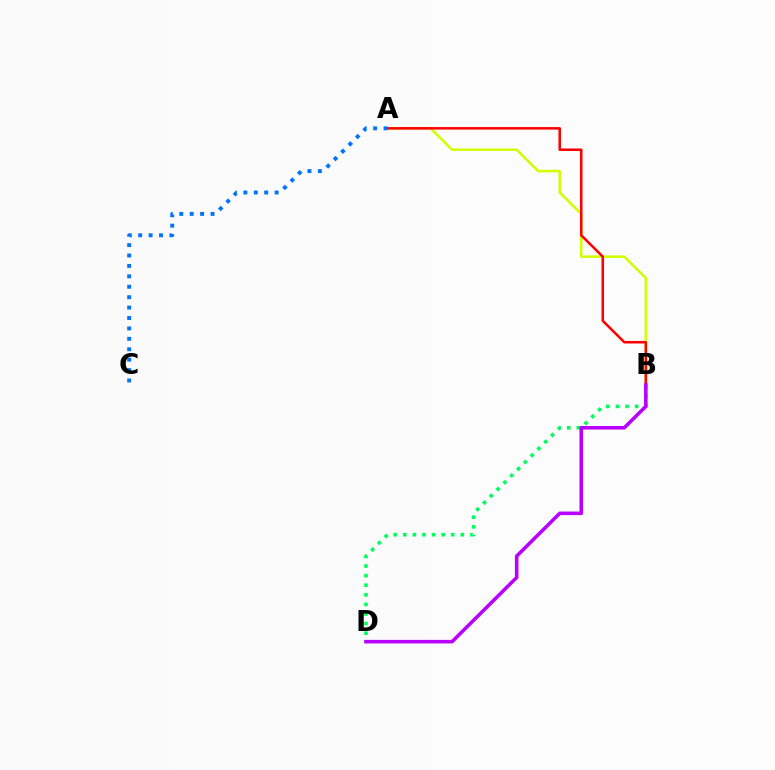{('A', 'B'): [{'color': '#d1ff00', 'line_style': 'solid', 'thickness': 1.82}, {'color': '#ff0000', 'line_style': 'solid', 'thickness': 1.82}], ('B', 'D'): [{'color': '#00ff5c', 'line_style': 'dotted', 'thickness': 2.61}, {'color': '#b900ff', 'line_style': 'solid', 'thickness': 2.56}], ('A', 'C'): [{'color': '#0074ff', 'line_style': 'dotted', 'thickness': 2.83}]}